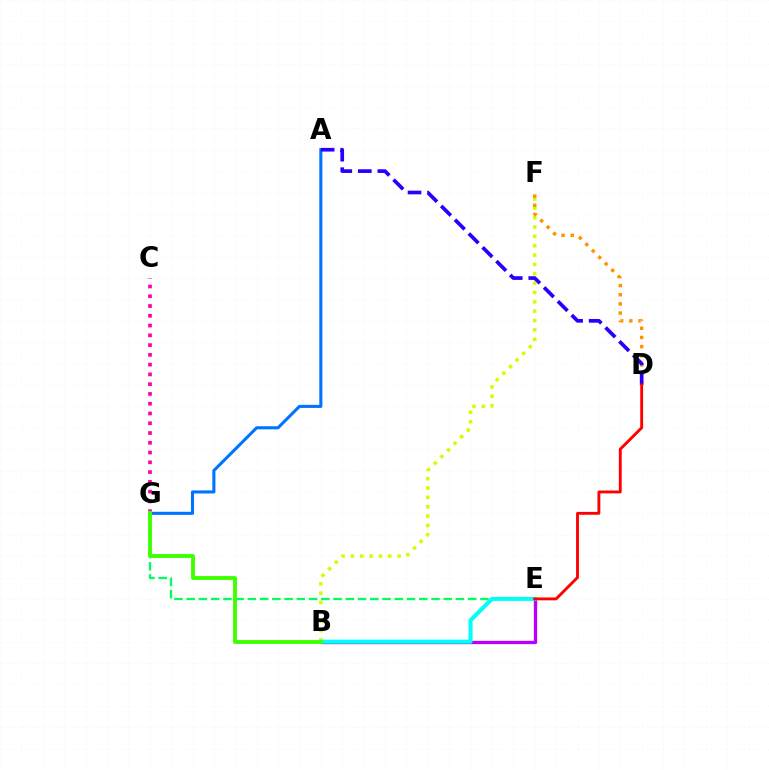{('B', 'F'): [{'color': '#d1ff00', 'line_style': 'dotted', 'thickness': 2.54}], ('E', 'G'): [{'color': '#00ff5c', 'line_style': 'dashed', 'thickness': 1.66}], ('D', 'F'): [{'color': '#ff9400', 'line_style': 'dotted', 'thickness': 2.49}], ('A', 'G'): [{'color': '#0074ff', 'line_style': 'solid', 'thickness': 2.21}], ('A', 'D'): [{'color': '#2500ff', 'line_style': 'dashed', 'thickness': 2.65}], ('C', 'G'): [{'color': '#ff00ac', 'line_style': 'dotted', 'thickness': 2.65}], ('B', 'E'): [{'color': '#b900ff', 'line_style': 'solid', 'thickness': 2.39}, {'color': '#00fff6', 'line_style': 'solid', 'thickness': 2.92}], ('B', 'G'): [{'color': '#3dff00', 'line_style': 'solid', 'thickness': 2.78}], ('D', 'E'): [{'color': '#ff0000', 'line_style': 'solid', 'thickness': 2.07}]}